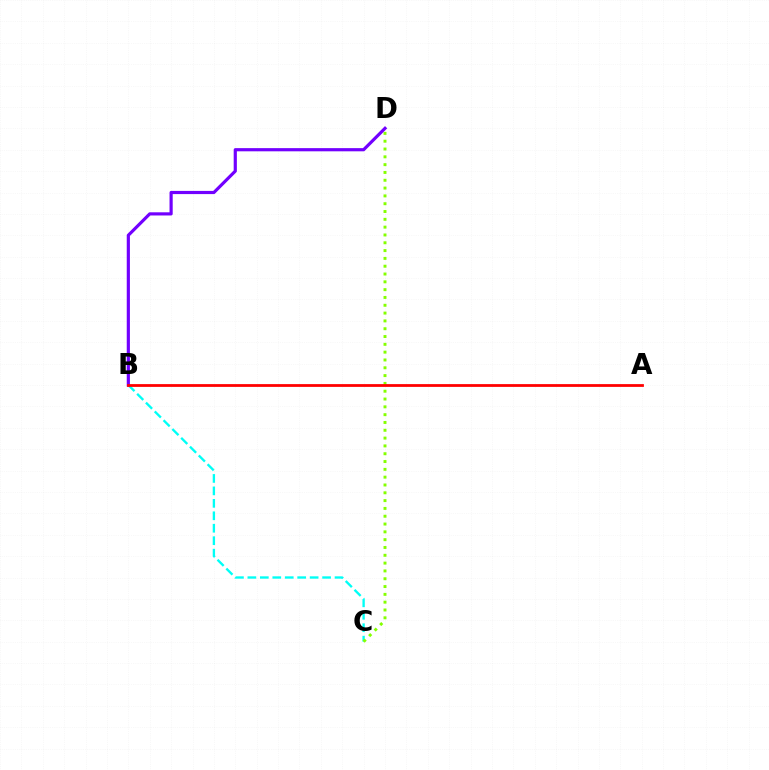{('B', 'C'): [{'color': '#00fff6', 'line_style': 'dashed', 'thickness': 1.69}], ('C', 'D'): [{'color': '#84ff00', 'line_style': 'dotted', 'thickness': 2.12}], ('B', 'D'): [{'color': '#7200ff', 'line_style': 'solid', 'thickness': 2.29}], ('A', 'B'): [{'color': '#ff0000', 'line_style': 'solid', 'thickness': 2.0}]}